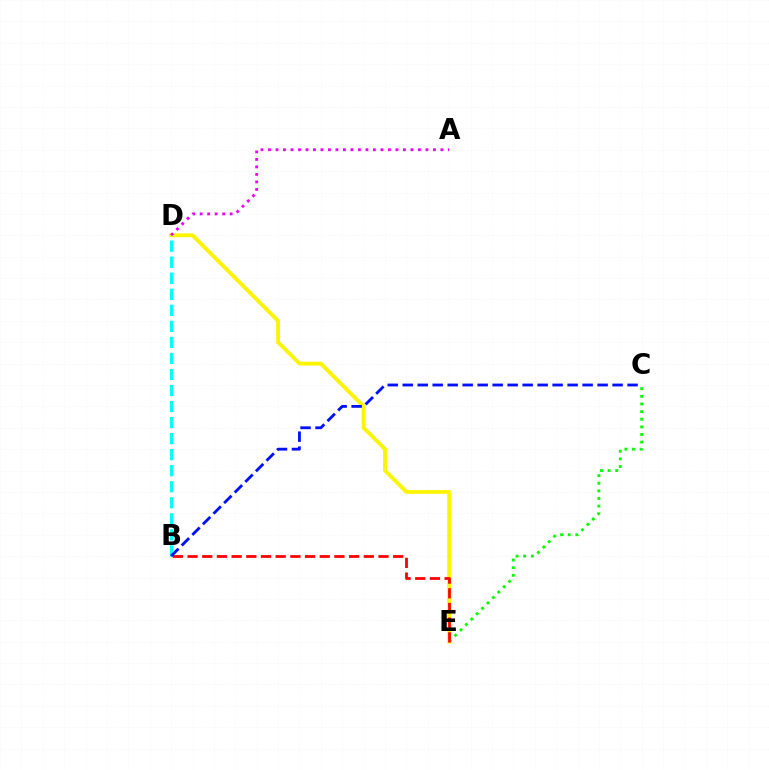{('C', 'E'): [{'color': '#08ff00', 'line_style': 'dotted', 'thickness': 2.07}], ('D', 'E'): [{'color': '#fcf500', 'line_style': 'solid', 'thickness': 2.76}], ('B', 'E'): [{'color': '#ff0000', 'line_style': 'dashed', 'thickness': 2.0}], ('A', 'D'): [{'color': '#ee00ff', 'line_style': 'dotted', 'thickness': 2.04}], ('B', 'D'): [{'color': '#00fff6', 'line_style': 'dashed', 'thickness': 2.18}], ('B', 'C'): [{'color': '#0010ff', 'line_style': 'dashed', 'thickness': 2.04}]}